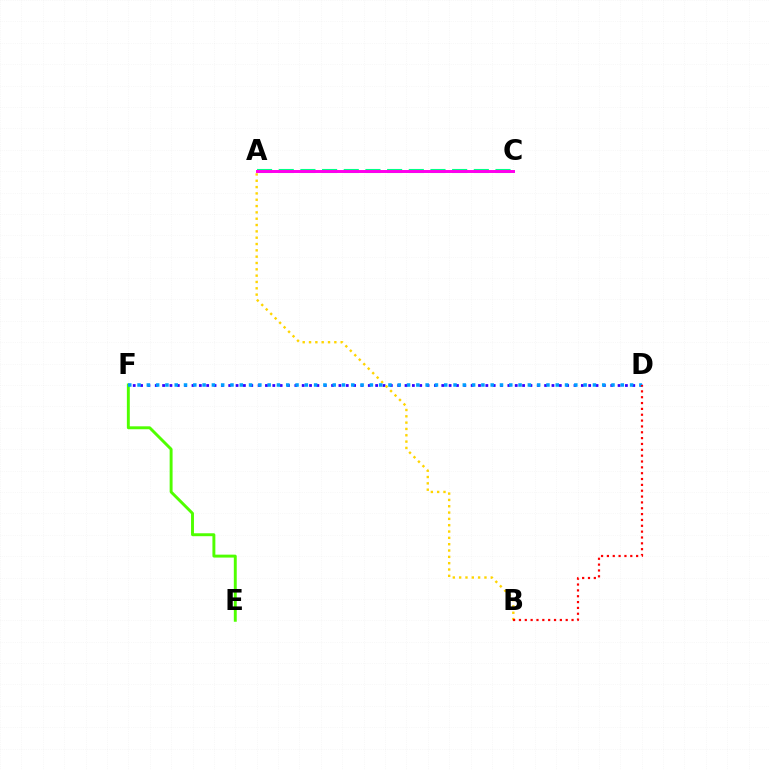{('E', 'F'): [{'color': '#4fff00', 'line_style': 'solid', 'thickness': 2.1}], ('A', 'C'): [{'color': '#00ff86', 'line_style': 'dashed', 'thickness': 2.94}, {'color': '#ff00ed', 'line_style': 'solid', 'thickness': 2.14}], ('D', 'F'): [{'color': '#3700ff', 'line_style': 'dotted', 'thickness': 2.0}, {'color': '#009eff', 'line_style': 'dotted', 'thickness': 2.52}], ('A', 'B'): [{'color': '#ffd500', 'line_style': 'dotted', 'thickness': 1.72}], ('B', 'D'): [{'color': '#ff0000', 'line_style': 'dotted', 'thickness': 1.59}]}